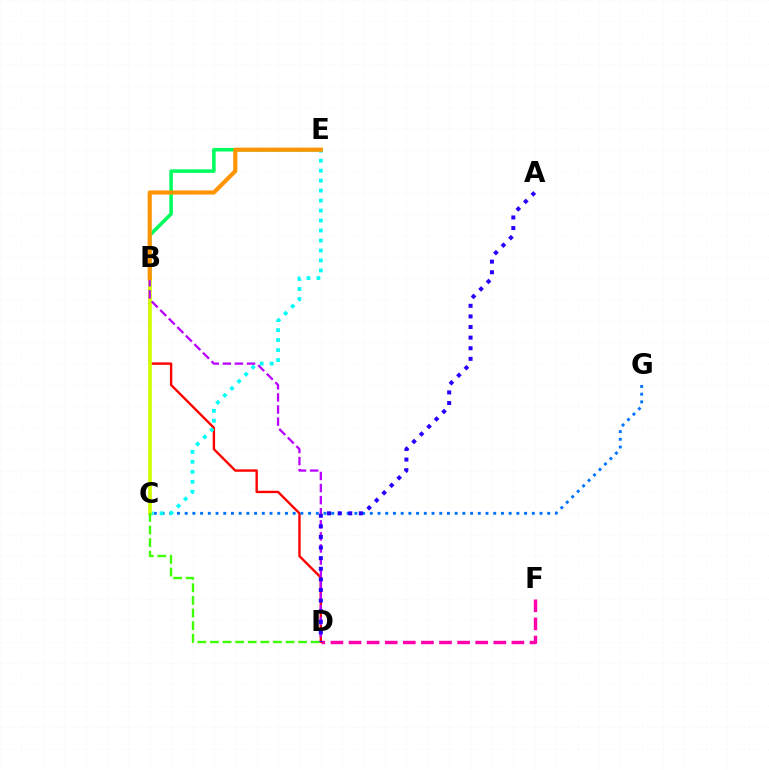{('B', 'E'): [{'color': '#00ff5c', 'line_style': 'solid', 'thickness': 2.55}, {'color': '#ff9400', 'line_style': 'solid', 'thickness': 2.97}], ('D', 'F'): [{'color': '#ff00ac', 'line_style': 'dashed', 'thickness': 2.46}], ('B', 'D'): [{'color': '#ff0000', 'line_style': 'solid', 'thickness': 1.72}, {'color': '#b900ff', 'line_style': 'dashed', 'thickness': 1.64}], ('C', 'G'): [{'color': '#0074ff', 'line_style': 'dotted', 'thickness': 2.1}], ('C', 'E'): [{'color': '#00fff6', 'line_style': 'dotted', 'thickness': 2.71}], ('B', 'C'): [{'color': '#d1ff00', 'line_style': 'solid', 'thickness': 2.65}], ('C', 'D'): [{'color': '#3dff00', 'line_style': 'dashed', 'thickness': 1.71}], ('A', 'D'): [{'color': '#2500ff', 'line_style': 'dotted', 'thickness': 2.88}]}